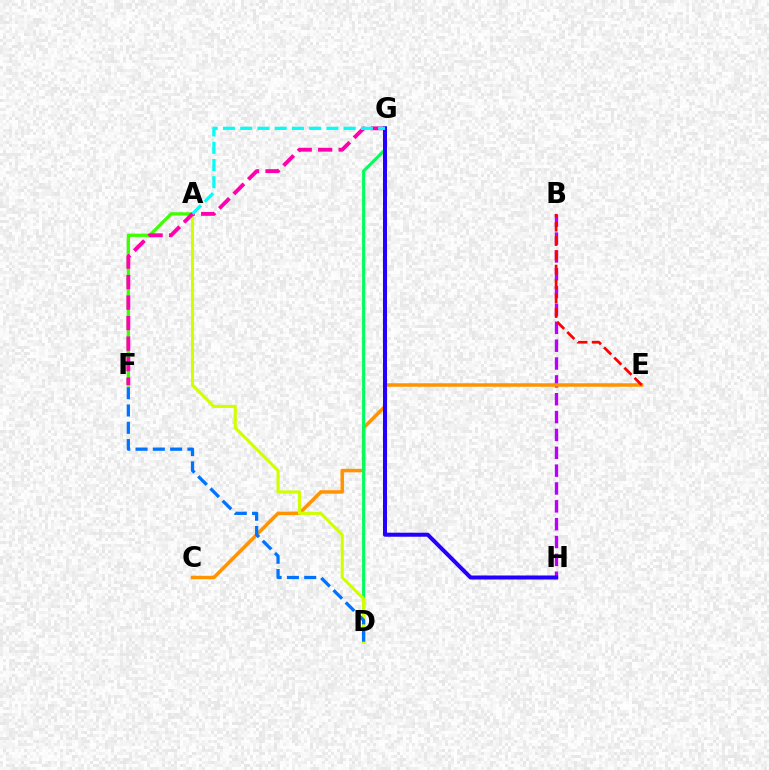{('B', 'H'): [{'color': '#b900ff', 'line_style': 'dashed', 'thickness': 2.42}], ('A', 'F'): [{'color': '#3dff00', 'line_style': 'solid', 'thickness': 2.35}], ('C', 'E'): [{'color': '#ff9400', 'line_style': 'solid', 'thickness': 2.52}], ('D', 'G'): [{'color': '#00ff5c', 'line_style': 'solid', 'thickness': 2.22}], ('A', 'D'): [{'color': '#d1ff00', 'line_style': 'solid', 'thickness': 2.23}], ('F', 'G'): [{'color': '#ff00ac', 'line_style': 'dashed', 'thickness': 2.79}], ('G', 'H'): [{'color': '#2500ff', 'line_style': 'solid', 'thickness': 2.89}], ('A', 'G'): [{'color': '#00fff6', 'line_style': 'dashed', 'thickness': 2.34}], ('D', 'F'): [{'color': '#0074ff', 'line_style': 'dashed', 'thickness': 2.35}], ('B', 'E'): [{'color': '#ff0000', 'line_style': 'dashed', 'thickness': 1.95}]}